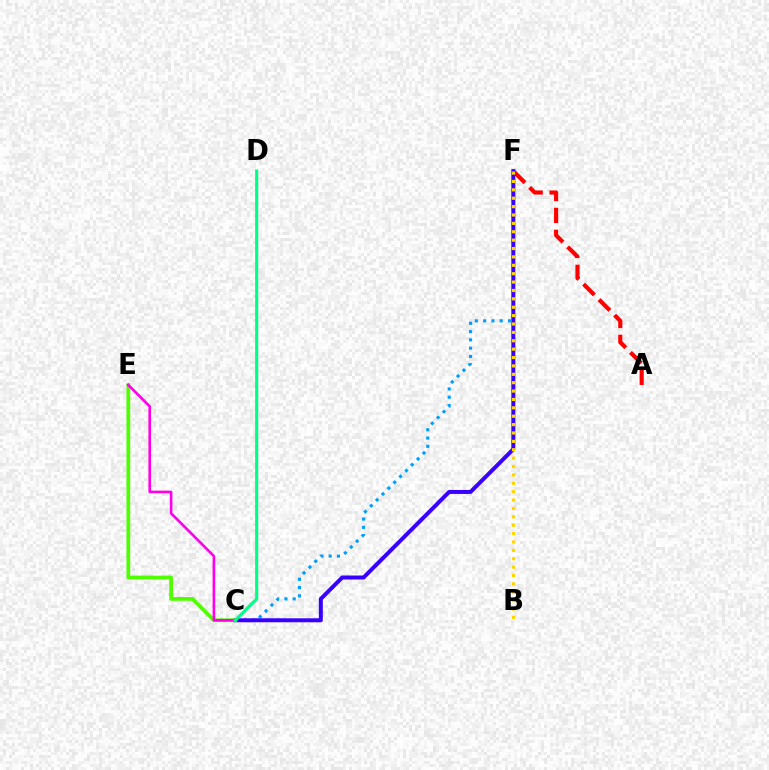{('C', 'F'): [{'color': '#009eff', 'line_style': 'dotted', 'thickness': 2.25}, {'color': '#3700ff', 'line_style': 'solid', 'thickness': 2.87}], ('A', 'F'): [{'color': '#ff0000', 'line_style': 'dashed', 'thickness': 2.98}], ('B', 'F'): [{'color': '#ffd500', 'line_style': 'dotted', 'thickness': 2.28}], ('C', 'E'): [{'color': '#4fff00', 'line_style': 'solid', 'thickness': 2.7}, {'color': '#ff00ed', 'line_style': 'solid', 'thickness': 1.89}], ('C', 'D'): [{'color': '#00ff86', 'line_style': 'solid', 'thickness': 2.26}]}